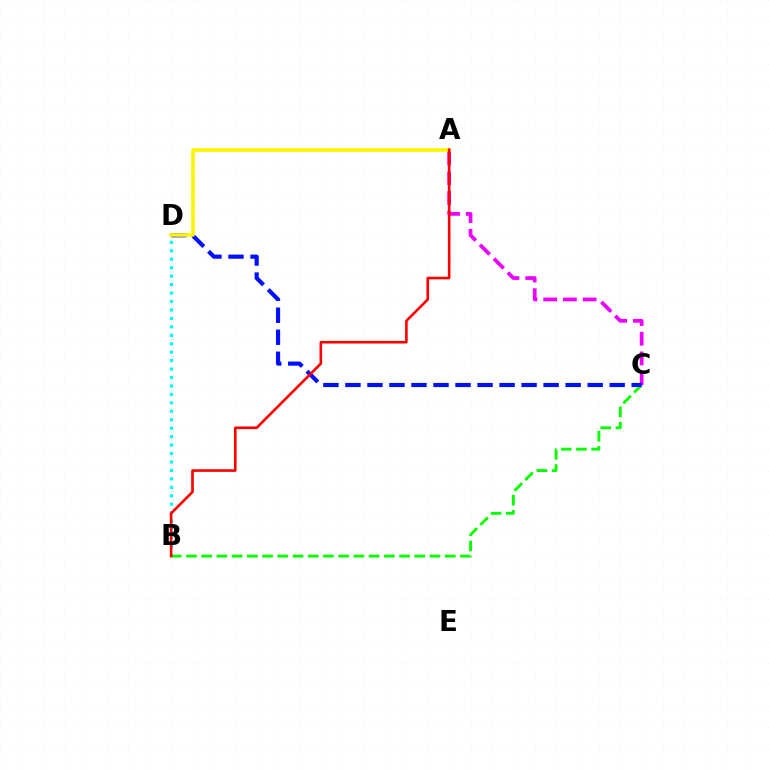{('B', 'D'): [{'color': '#00fff6', 'line_style': 'dotted', 'thickness': 2.3}], ('B', 'C'): [{'color': '#08ff00', 'line_style': 'dashed', 'thickness': 2.07}], ('A', 'C'): [{'color': '#ee00ff', 'line_style': 'dashed', 'thickness': 2.68}], ('C', 'D'): [{'color': '#0010ff', 'line_style': 'dashed', 'thickness': 2.99}], ('A', 'D'): [{'color': '#fcf500', 'line_style': 'solid', 'thickness': 2.6}], ('A', 'B'): [{'color': '#ff0000', 'line_style': 'solid', 'thickness': 1.88}]}